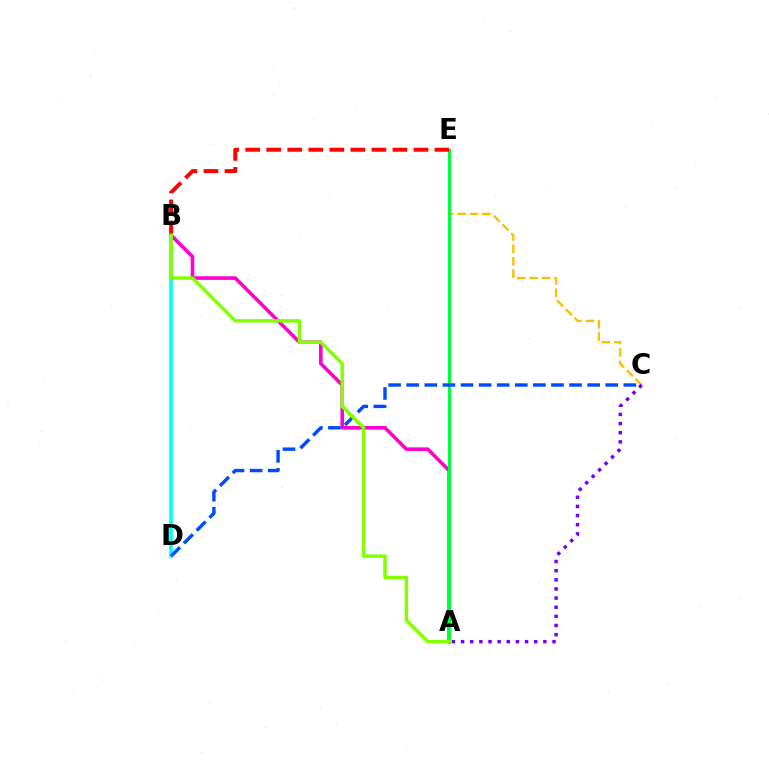{('A', 'B'): [{'color': '#ff00cf', 'line_style': 'solid', 'thickness': 2.59}, {'color': '#84ff00', 'line_style': 'solid', 'thickness': 2.5}], ('C', 'E'): [{'color': '#ffbd00', 'line_style': 'dashed', 'thickness': 1.68}], ('B', 'D'): [{'color': '#00fff6', 'line_style': 'solid', 'thickness': 2.63}], ('A', 'E'): [{'color': '#00ff39', 'line_style': 'solid', 'thickness': 2.2}], ('B', 'E'): [{'color': '#ff0000', 'line_style': 'dashed', 'thickness': 2.86}], ('A', 'C'): [{'color': '#7200ff', 'line_style': 'dotted', 'thickness': 2.48}], ('C', 'D'): [{'color': '#004bff', 'line_style': 'dashed', 'thickness': 2.46}]}